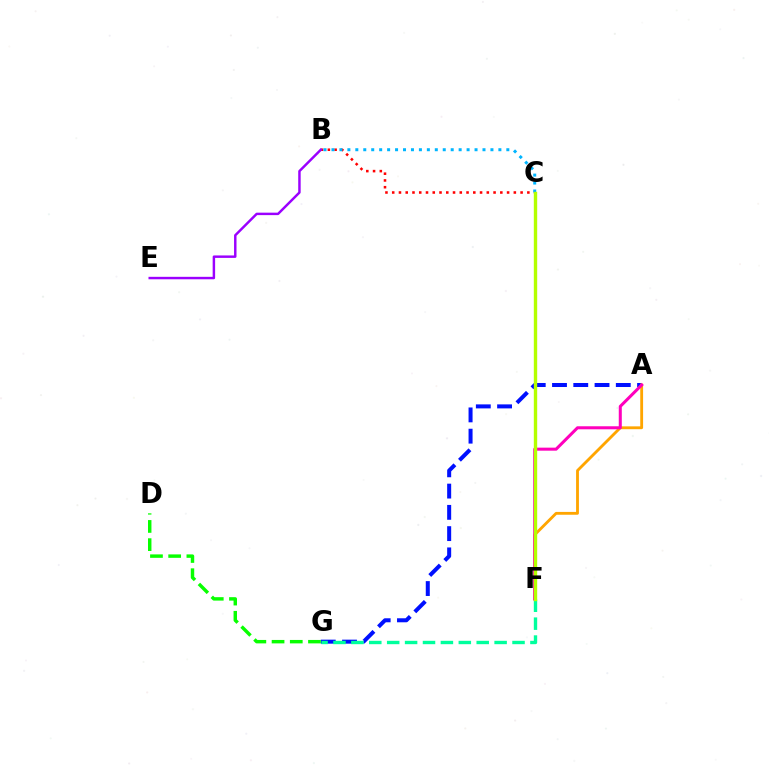{('A', 'G'): [{'color': '#0010ff', 'line_style': 'dashed', 'thickness': 2.89}], ('A', 'F'): [{'color': '#ffa500', 'line_style': 'solid', 'thickness': 2.04}, {'color': '#ff00bd', 'line_style': 'solid', 'thickness': 2.18}], ('B', 'C'): [{'color': '#ff0000', 'line_style': 'dotted', 'thickness': 1.84}, {'color': '#00b5ff', 'line_style': 'dotted', 'thickness': 2.16}], ('F', 'G'): [{'color': '#00ff9d', 'line_style': 'dashed', 'thickness': 2.43}], ('D', 'G'): [{'color': '#08ff00', 'line_style': 'dashed', 'thickness': 2.47}], ('B', 'E'): [{'color': '#9b00ff', 'line_style': 'solid', 'thickness': 1.77}], ('C', 'F'): [{'color': '#b3ff00', 'line_style': 'solid', 'thickness': 2.43}]}